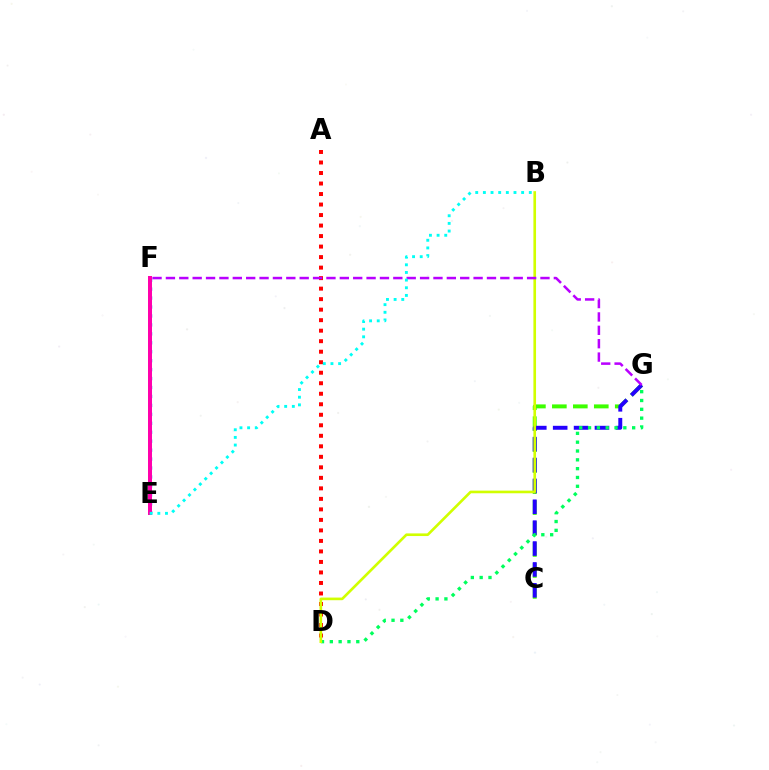{('A', 'D'): [{'color': '#ff0000', 'line_style': 'dotted', 'thickness': 2.86}], ('C', 'G'): [{'color': '#3dff00', 'line_style': 'dashed', 'thickness': 2.85}, {'color': '#2500ff', 'line_style': 'dashed', 'thickness': 2.84}], ('D', 'G'): [{'color': '#00ff5c', 'line_style': 'dotted', 'thickness': 2.4}], ('B', 'D'): [{'color': '#d1ff00', 'line_style': 'solid', 'thickness': 1.9}], ('E', 'F'): [{'color': '#0074ff', 'line_style': 'dotted', 'thickness': 2.43}, {'color': '#ff9400', 'line_style': 'dotted', 'thickness': 1.74}, {'color': '#ff00ac', 'line_style': 'solid', 'thickness': 2.87}], ('F', 'G'): [{'color': '#b900ff', 'line_style': 'dashed', 'thickness': 1.82}], ('B', 'E'): [{'color': '#00fff6', 'line_style': 'dotted', 'thickness': 2.08}]}